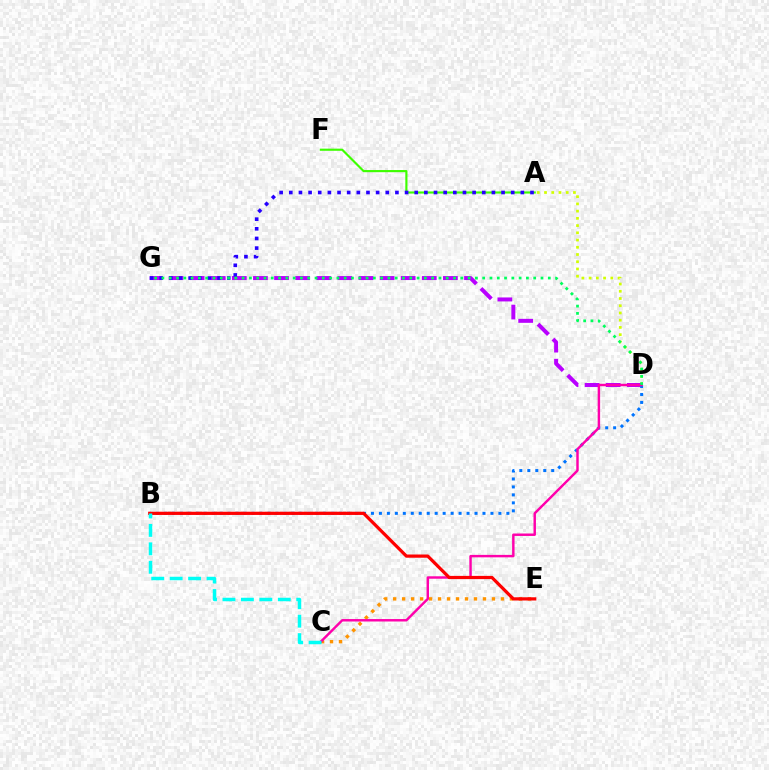{('A', 'D'): [{'color': '#d1ff00', 'line_style': 'dotted', 'thickness': 1.96}], ('D', 'G'): [{'color': '#b900ff', 'line_style': 'dashed', 'thickness': 2.87}, {'color': '#00ff5c', 'line_style': 'dotted', 'thickness': 1.98}], ('A', 'F'): [{'color': '#3dff00', 'line_style': 'solid', 'thickness': 1.55}], ('C', 'E'): [{'color': '#ff9400', 'line_style': 'dotted', 'thickness': 2.44}], ('A', 'G'): [{'color': '#2500ff', 'line_style': 'dotted', 'thickness': 2.62}], ('B', 'D'): [{'color': '#0074ff', 'line_style': 'dotted', 'thickness': 2.16}], ('C', 'D'): [{'color': '#ff00ac', 'line_style': 'solid', 'thickness': 1.76}], ('B', 'E'): [{'color': '#ff0000', 'line_style': 'solid', 'thickness': 2.32}], ('B', 'C'): [{'color': '#00fff6', 'line_style': 'dashed', 'thickness': 2.51}]}